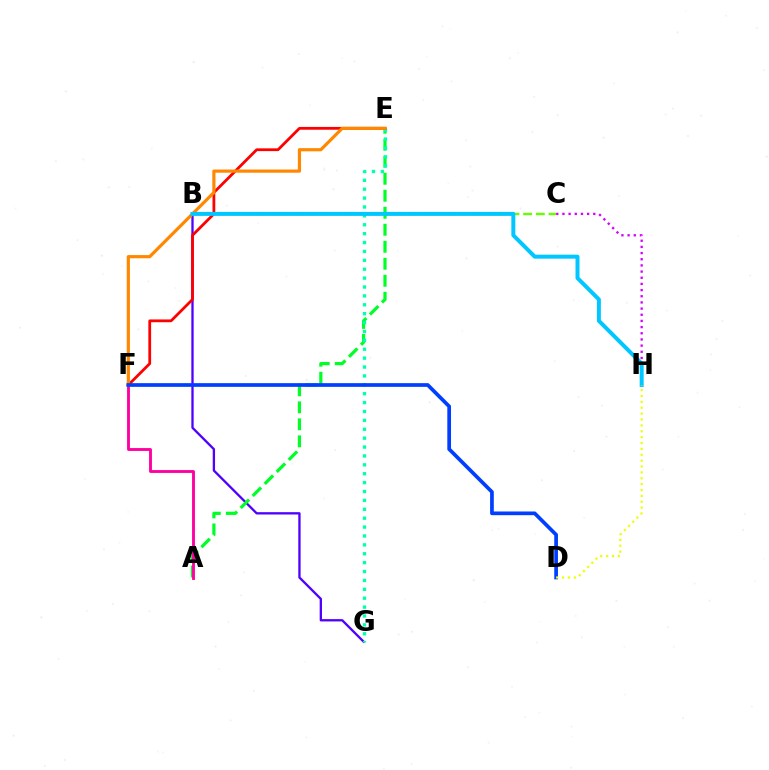{('B', 'C'): [{'color': '#66ff00', 'line_style': 'dashed', 'thickness': 1.73}], ('B', 'G'): [{'color': '#4f00ff', 'line_style': 'solid', 'thickness': 1.67}], ('A', 'E'): [{'color': '#00ff27', 'line_style': 'dashed', 'thickness': 2.31}], ('E', 'G'): [{'color': '#00ffaf', 'line_style': 'dotted', 'thickness': 2.42}], ('A', 'F'): [{'color': '#ff00a0', 'line_style': 'solid', 'thickness': 2.06}], ('E', 'F'): [{'color': '#ff0000', 'line_style': 'solid', 'thickness': 2.0}, {'color': '#ff8800', 'line_style': 'solid', 'thickness': 2.29}], ('C', 'H'): [{'color': '#d600ff', 'line_style': 'dotted', 'thickness': 1.68}], ('D', 'F'): [{'color': '#003fff', 'line_style': 'solid', 'thickness': 2.67}], ('B', 'H'): [{'color': '#00c7ff', 'line_style': 'solid', 'thickness': 2.86}], ('D', 'H'): [{'color': '#eeff00', 'line_style': 'dotted', 'thickness': 1.6}]}